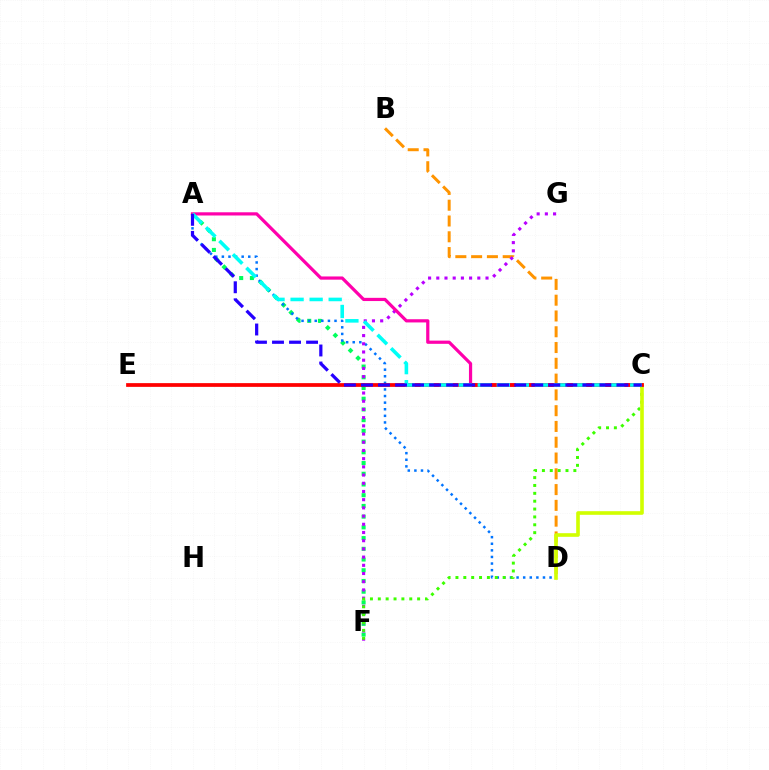{('A', 'F'): [{'color': '#00ff5c', 'line_style': 'dotted', 'thickness': 2.91}], ('B', 'D'): [{'color': '#ff9400', 'line_style': 'dashed', 'thickness': 2.14}], ('A', 'D'): [{'color': '#0074ff', 'line_style': 'dotted', 'thickness': 1.79}], ('F', 'G'): [{'color': '#b900ff', 'line_style': 'dotted', 'thickness': 2.23}], ('C', 'F'): [{'color': '#3dff00', 'line_style': 'dotted', 'thickness': 2.14}], ('C', 'D'): [{'color': '#d1ff00', 'line_style': 'solid', 'thickness': 2.61}], ('A', 'C'): [{'color': '#ff00ac', 'line_style': 'solid', 'thickness': 2.31}, {'color': '#00fff6', 'line_style': 'dashed', 'thickness': 2.59}, {'color': '#2500ff', 'line_style': 'dashed', 'thickness': 2.31}], ('C', 'E'): [{'color': '#ff0000', 'line_style': 'solid', 'thickness': 2.69}]}